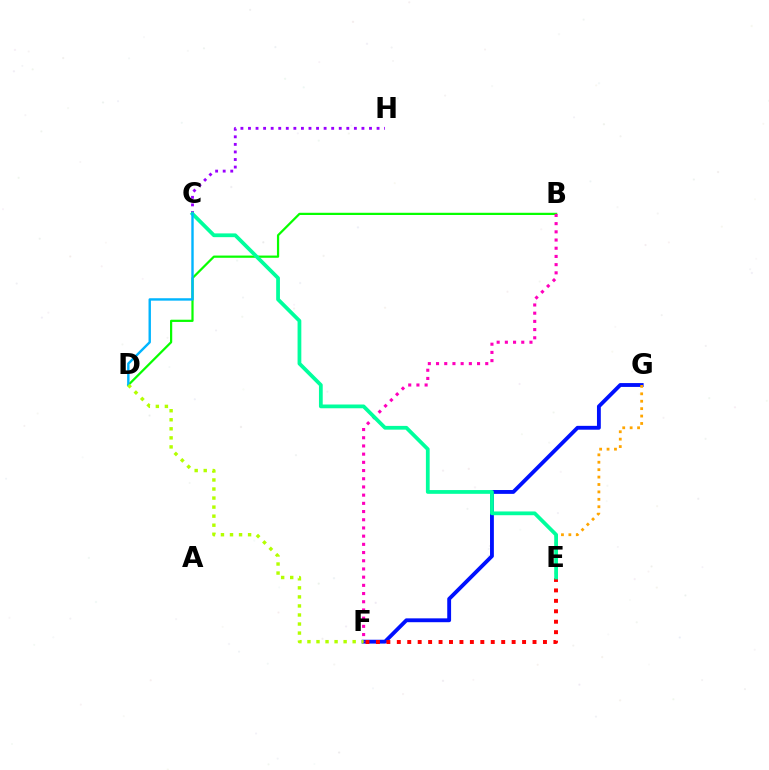{('F', 'G'): [{'color': '#0010ff', 'line_style': 'solid', 'thickness': 2.77}], ('E', 'F'): [{'color': '#ff0000', 'line_style': 'dotted', 'thickness': 2.84}], ('B', 'D'): [{'color': '#08ff00', 'line_style': 'solid', 'thickness': 1.6}], ('B', 'F'): [{'color': '#ff00bd', 'line_style': 'dotted', 'thickness': 2.23}], ('E', 'G'): [{'color': '#ffa500', 'line_style': 'dotted', 'thickness': 2.01}], ('C', 'H'): [{'color': '#9b00ff', 'line_style': 'dotted', 'thickness': 2.05}], ('C', 'E'): [{'color': '#00ff9d', 'line_style': 'solid', 'thickness': 2.71}], ('C', 'D'): [{'color': '#00b5ff', 'line_style': 'solid', 'thickness': 1.73}], ('D', 'F'): [{'color': '#b3ff00', 'line_style': 'dotted', 'thickness': 2.46}]}